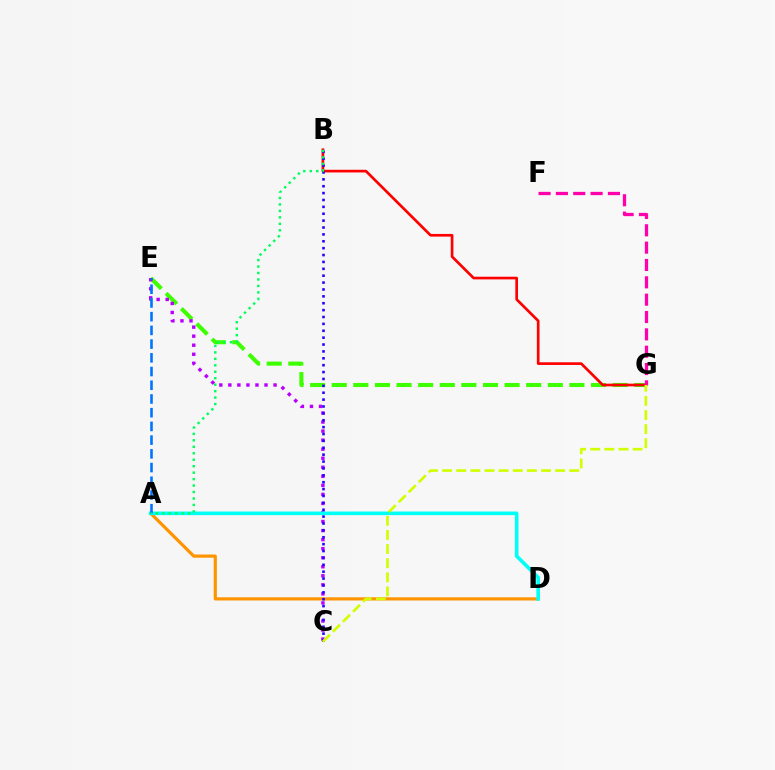{('E', 'G'): [{'color': '#3dff00', 'line_style': 'dashed', 'thickness': 2.94}], ('A', 'D'): [{'color': '#ff9400', 'line_style': 'solid', 'thickness': 2.29}, {'color': '#00fff6', 'line_style': 'solid', 'thickness': 2.6}], ('C', 'E'): [{'color': '#b900ff', 'line_style': 'dotted', 'thickness': 2.46}], ('B', 'G'): [{'color': '#ff0000', 'line_style': 'solid', 'thickness': 1.93}], ('B', 'C'): [{'color': '#2500ff', 'line_style': 'dotted', 'thickness': 1.87}], ('F', 'G'): [{'color': '#ff00ac', 'line_style': 'dashed', 'thickness': 2.36}], ('A', 'E'): [{'color': '#0074ff', 'line_style': 'dashed', 'thickness': 1.86}], ('C', 'G'): [{'color': '#d1ff00', 'line_style': 'dashed', 'thickness': 1.92}], ('A', 'B'): [{'color': '#00ff5c', 'line_style': 'dotted', 'thickness': 1.76}]}